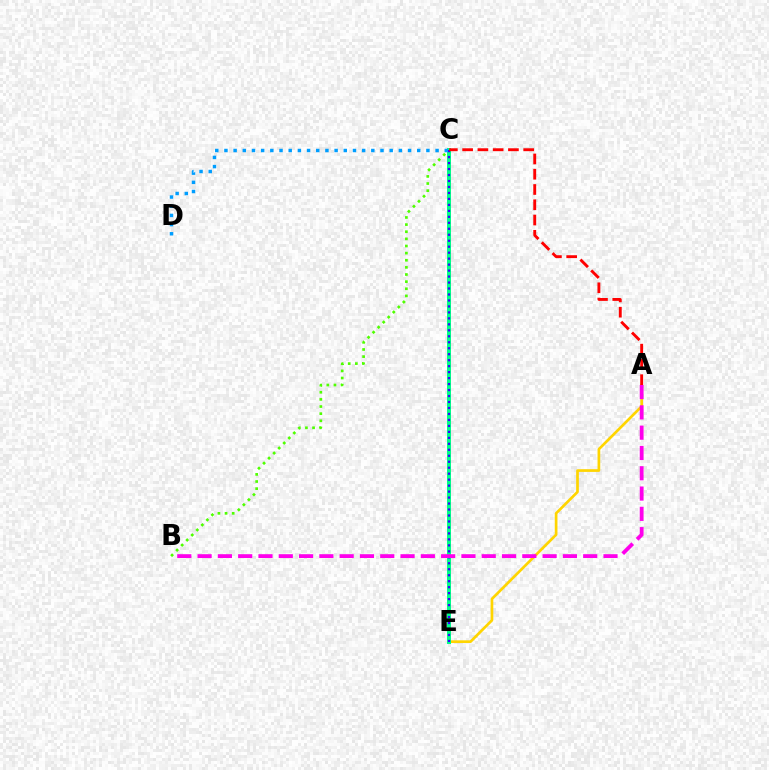{('A', 'E'): [{'color': '#ffd500', 'line_style': 'solid', 'thickness': 1.94}], ('B', 'C'): [{'color': '#4fff00', 'line_style': 'dotted', 'thickness': 1.94}], ('C', 'E'): [{'color': '#00ff86', 'line_style': 'solid', 'thickness': 2.86}, {'color': '#3700ff', 'line_style': 'dotted', 'thickness': 1.62}], ('A', 'B'): [{'color': '#ff00ed', 'line_style': 'dashed', 'thickness': 2.76}], ('C', 'D'): [{'color': '#009eff', 'line_style': 'dotted', 'thickness': 2.49}], ('A', 'C'): [{'color': '#ff0000', 'line_style': 'dashed', 'thickness': 2.07}]}